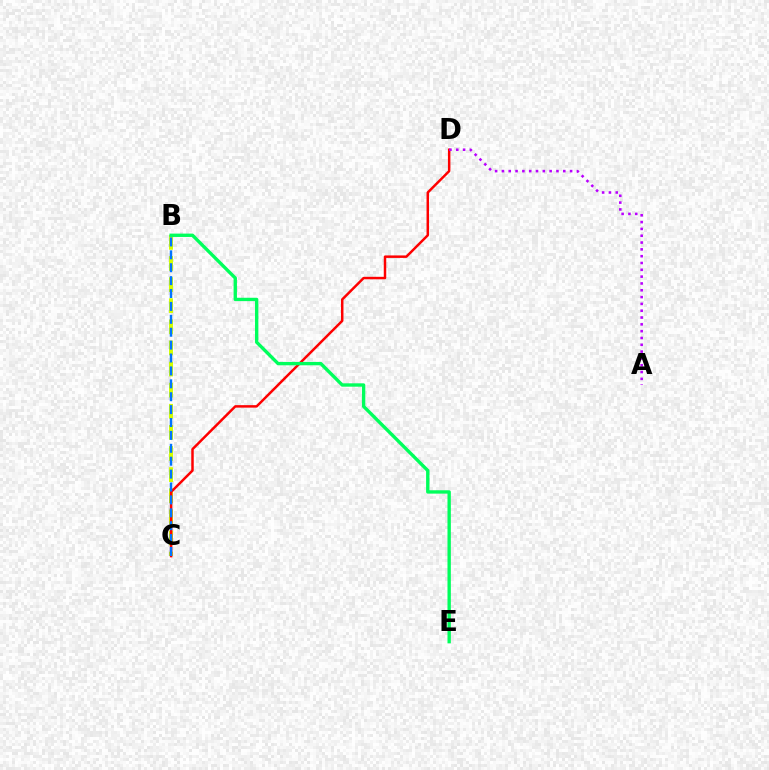{('B', 'C'): [{'color': '#d1ff00', 'line_style': 'dashed', 'thickness': 2.87}, {'color': '#0074ff', 'line_style': 'dashed', 'thickness': 1.75}], ('C', 'D'): [{'color': '#ff0000', 'line_style': 'solid', 'thickness': 1.79}], ('A', 'D'): [{'color': '#b900ff', 'line_style': 'dotted', 'thickness': 1.85}], ('B', 'E'): [{'color': '#00ff5c', 'line_style': 'solid', 'thickness': 2.42}]}